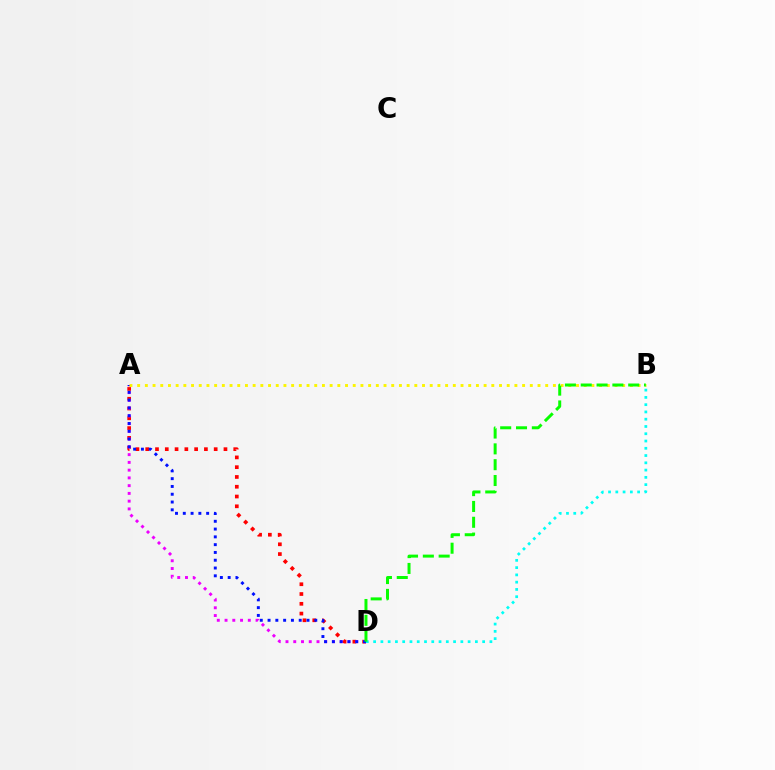{('A', 'D'): [{'color': '#ff0000', 'line_style': 'dotted', 'thickness': 2.66}, {'color': '#ee00ff', 'line_style': 'dotted', 'thickness': 2.11}, {'color': '#0010ff', 'line_style': 'dotted', 'thickness': 2.12}], ('B', 'D'): [{'color': '#00fff6', 'line_style': 'dotted', 'thickness': 1.97}, {'color': '#08ff00', 'line_style': 'dashed', 'thickness': 2.15}], ('A', 'B'): [{'color': '#fcf500', 'line_style': 'dotted', 'thickness': 2.09}]}